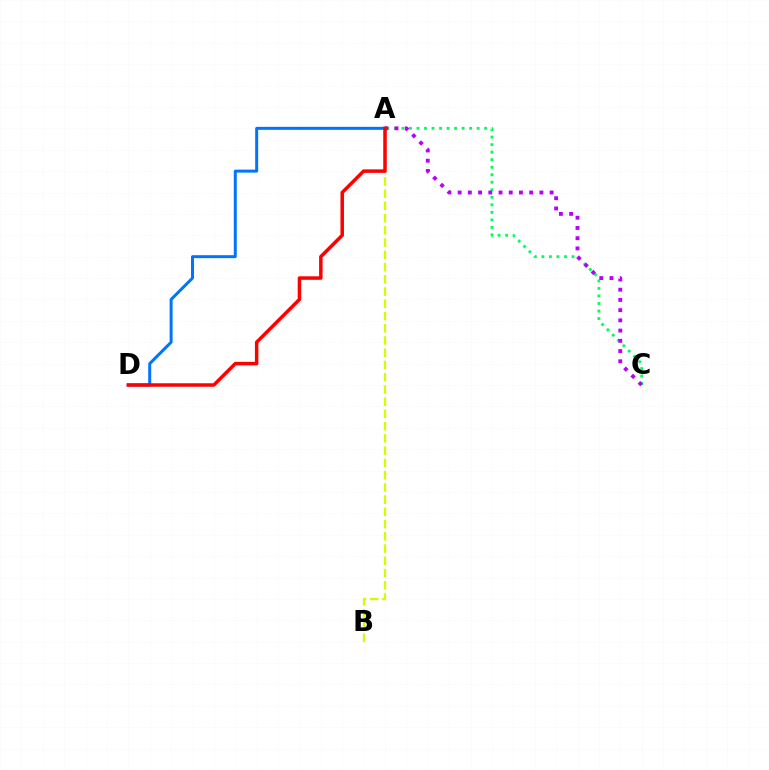{('A', 'C'): [{'color': '#00ff5c', 'line_style': 'dotted', 'thickness': 2.04}, {'color': '#b900ff', 'line_style': 'dotted', 'thickness': 2.78}], ('A', 'D'): [{'color': '#0074ff', 'line_style': 'solid', 'thickness': 2.15}, {'color': '#ff0000', 'line_style': 'solid', 'thickness': 2.52}], ('A', 'B'): [{'color': '#d1ff00', 'line_style': 'dashed', 'thickness': 1.66}]}